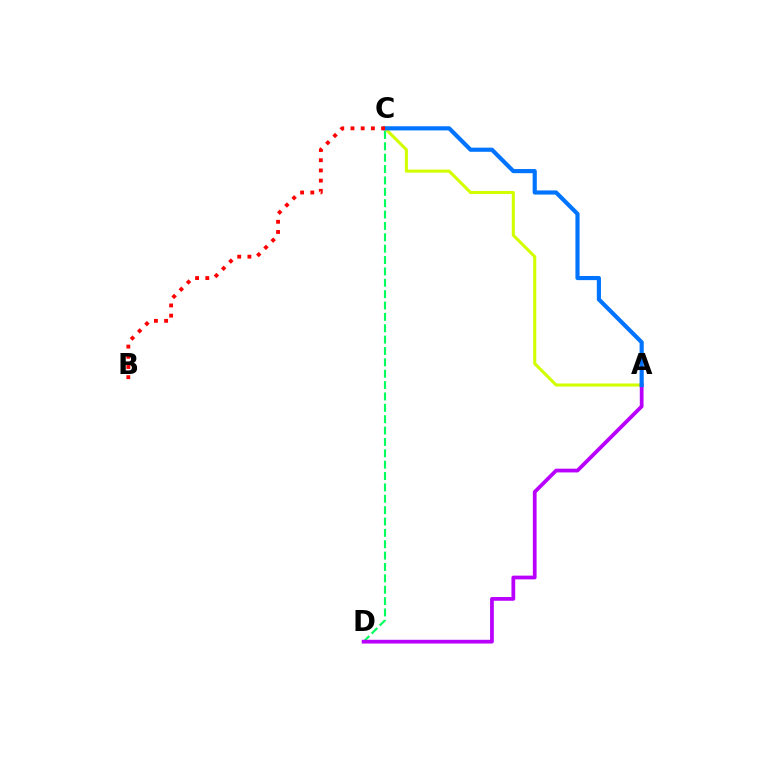{('C', 'D'): [{'color': '#00ff5c', 'line_style': 'dashed', 'thickness': 1.54}], ('A', 'C'): [{'color': '#d1ff00', 'line_style': 'solid', 'thickness': 2.21}, {'color': '#0074ff', 'line_style': 'solid', 'thickness': 2.98}], ('A', 'D'): [{'color': '#b900ff', 'line_style': 'solid', 'thickness': 2.7}], ('B', 'C'): [{'color': '#ff0000', 'line_style': 'dotted', 'thickness': 2.77}]}